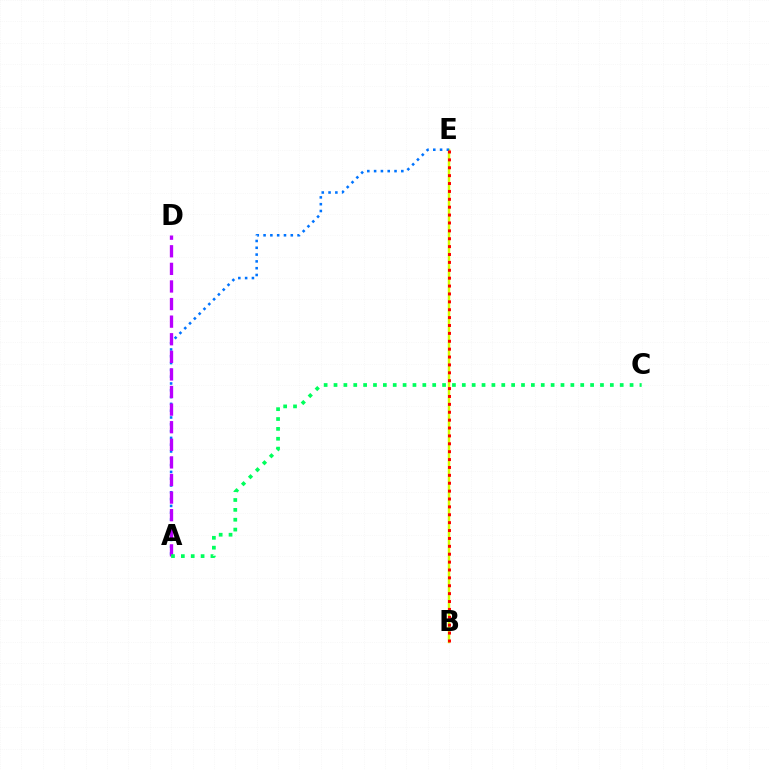{('B', 'E'): [{'color': '#d1ff00', 'line_style': 'solid', 'thickness': 1.76}, {'color': '#ff0000', 'line_style': 'dotted', 'thickness': 2.14}], ('A', 'E'): [{'color': '#0074ff', 'line_style': 'dotted', 'thickness': 1.85}], ('A', 'D'): [{'color': '#b900ff', 'line_style': 'dashed', 'thickness': 2.39}], ('A', 'C'): [{'color': '#00ff5c', 'line_style': 'dotted', 'thickness': 2.68}]}